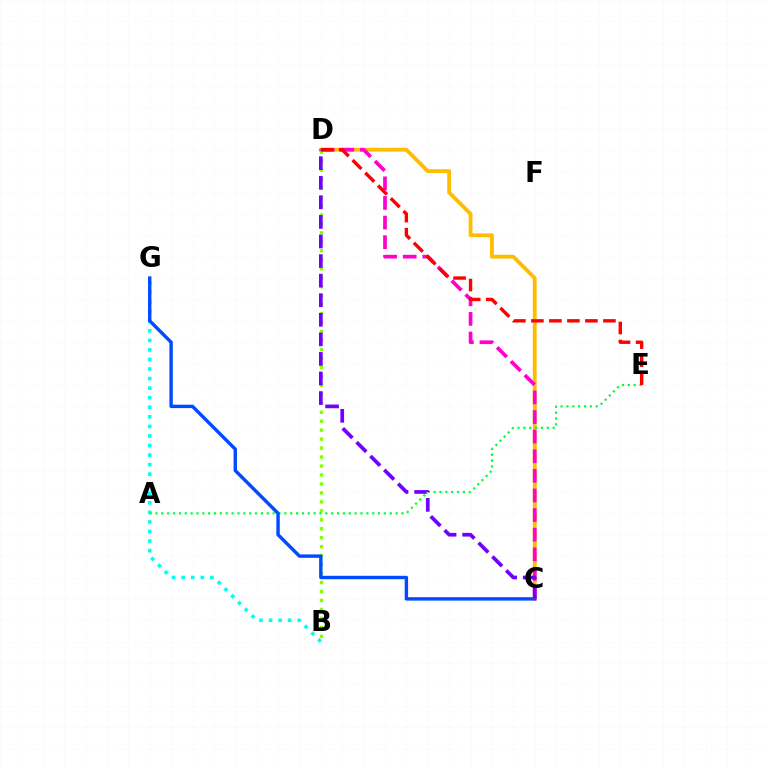{('C', 'D'): [{'color': '#ffbd00', 'line_style': 'solid', 'thickness': 2.77}, {'color': '#ff00cf', 'line_style': 'dashed', 'thickness': 2.66}, {'color': '#7200ff', 'line_style': 'dashed', 'thickness': 2.66}], ('B', 'D'): [{'color': '#84ff00', 'line_style': 'dotted', 'thickness': 2.44}], ('B', 'G'): [{'color': '#00fff6', 'line_style': 'dotted', 'thickness': 2.6}], ('A', 'E'): [{'color': '#00ff39', 'line_style': 'dotted', 'thickness': 1.59}], ('C', 'G'): [{'color': '#004bff', 'line_style': 'solid', 'thickness': 2.45}], ('D', 'E'): [{'color': '#ff0000', 'line_style': 'dashed', 'thickness': 2.45}]}